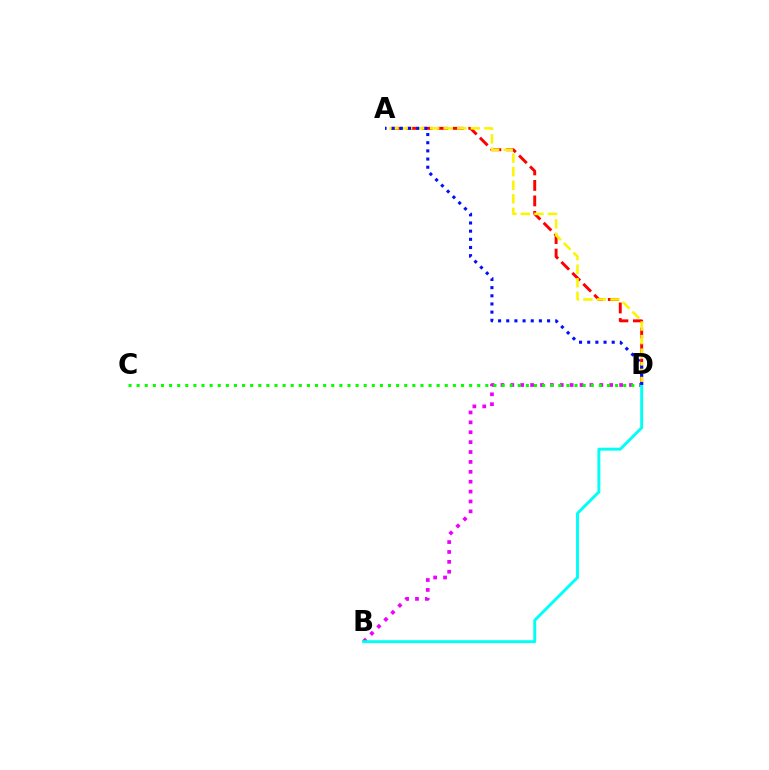{('B', 'D'): [{'color': '#ee00ff', 'line_style': 'dotted', 'thickness': 2.69}, {'color': '#00fff6', 'line_style': 'solid', 'thickness': 2.11}], ('A', 'D'): [{'color': '#ff0000', 'line_style': 'dashed', 'thickness': 2.11}, {'color': '#fcf500', 'line_style': 'dashed', 'thickness': 1.84}, {'color': '#0010ff', 'line_style': 'dotted', 'thickness': 2.22}], ('C', 'D'): [{'color': '#08ff00', 'line_style': 'dotted', 'thickness': 2.2}]}